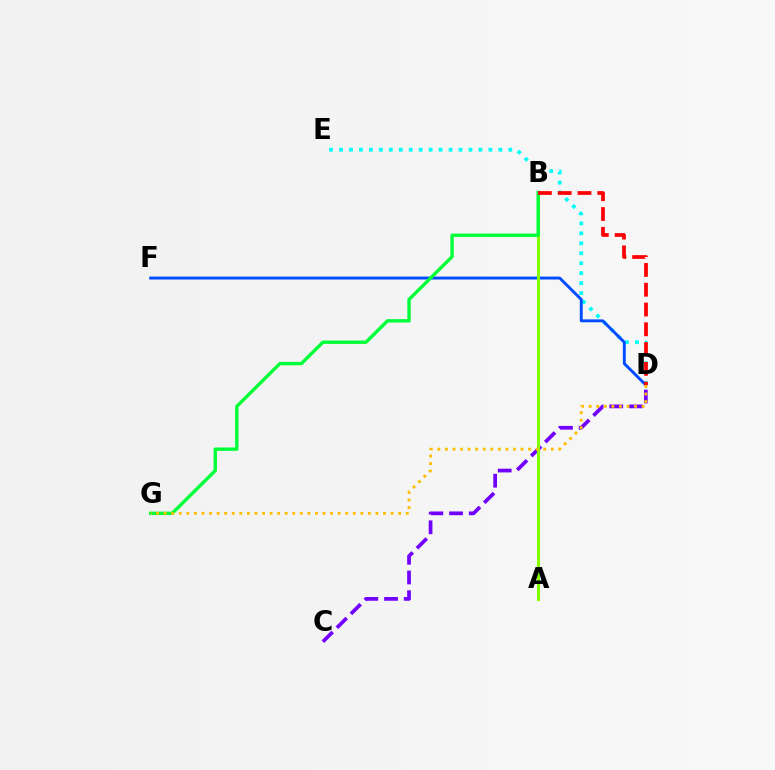{('A', 'B'): [{'color': '#ff00cf', 'line_style': 'dashed', 'thickness': 1.88}, {'color': '#84ff00', 'line_style': 'solid', 'thickness': 2.17}], ('D', 'E'): [{'color': '#00fff6', 'line_style': 'dotted', 'thickness': 2.71}], ('C', 'D'): [{'color': '#7200ff', 'line_style': 'dashed', 'thickness': 2.68}], ('D', 'F'): [{'color': '#004bff', 'line_style': 'solid', 'thickness': 2.09}], ('B', 'G'): [{'color': '#00ff39', 'line_style': 'solid', 'thickness': 2.44}], ('B', 'D'): [{'color': '#ff0000', 'line_style': 'dashed', 'thickness': 2.69}], ('D', 'G'): [{'color': '#ffbd00', 'line_style': 'dotted', 'thickness': 2.06}]}